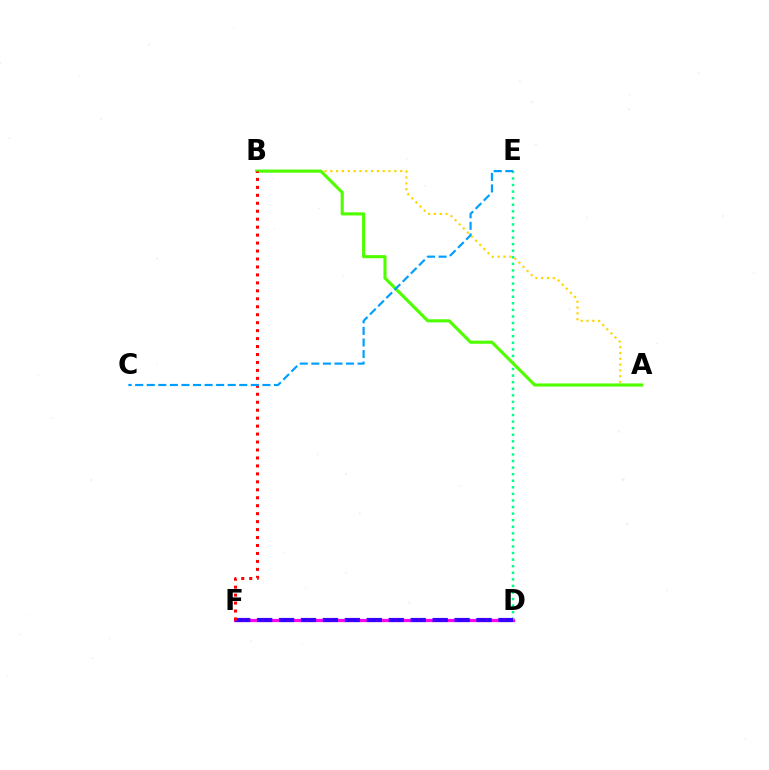{('D', 'F'): [{'color': '#ff00ed', 'line_style': 'solid', 'thickness': 2.32}, {'color': '#3700ff', 'line_style': 'dashed', 'thickness': 2.98}], ('D', 'E'): [{'color': '#00ff86', 'line_style': 'dotted', 'thickness': 1.79}], ('A', 'B'): [{'color': '#ffd500', 'line_style': 'dotted', 'thickness': 1.58}, {'color': '#4fff00', 'line_style': 'solid', 'thickness': 2.25}], ('B', 'F'): [{'color': '#ff0000', 'line_style': 'dotted', 'thickness': 2.16}], ('C', 'E'): [{'color': '#009eff', 'line_style': 'dashed', 'thickness': 1.57}]}